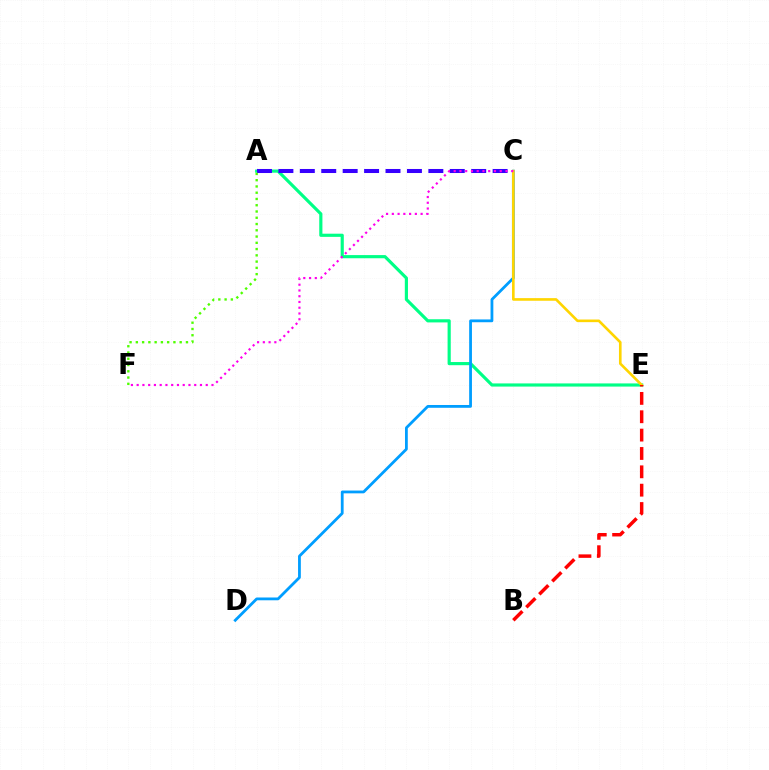{('A', 'E'): [{'color': '#00ff86', 'line_style': 'solid', 'thickness': 2.28}], ('C', 'D'): [{'color': '#009eff', 'line_style': 'solid', 'thickness': 2.01}], ('A', 'C'): [{'color': '#3700ff', 'line_style': 'dashed', 'thickness': 2.91}], ('A', 'F'): [{'color': '#4fff00', 'line_style': 'dotted', 'thickness': 1.7}], ('C', 'E'): [{'color': '#ffd500', 'line_style': 'solid', 'thickness': 1.89}], ('C', 'F'): [{'color': '#ff00ed', 'line_style': 'dotted', 'thickness': 1.56}], ('B', 'E'): [{'color': '#ff0000', 'line_style': 'dashed', 'thickness': 2.49}]}